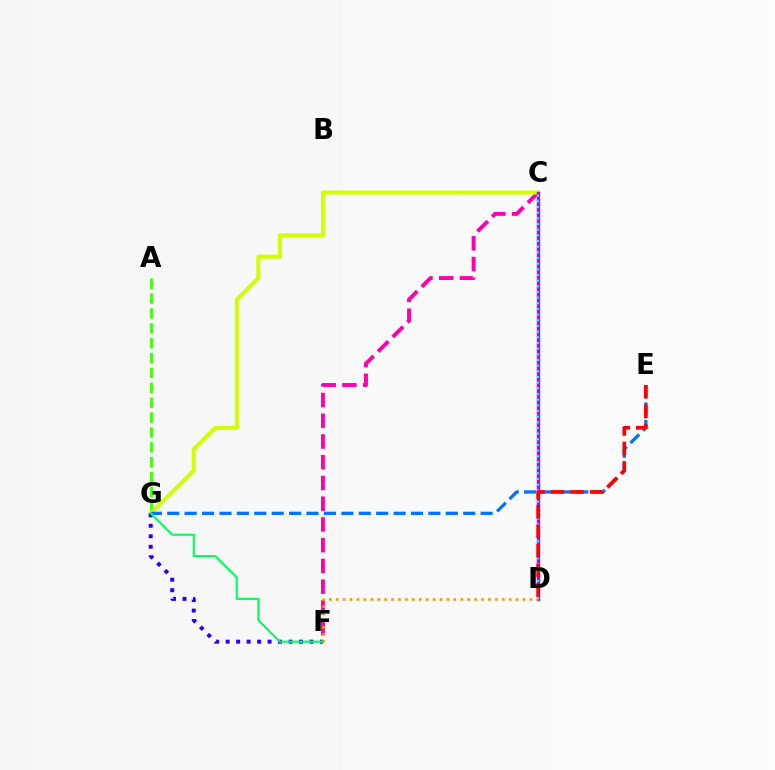{('A', 'G'): [{'color': '#3dff00', 'line_style': 'dashed', 'thickness': 2.02}], ('C', 'F'): [{'color': '#ff00ac', 'line_style': 'dashed', 'thickness': 2.82}], ('C', 'G'): [{'color': '#d1ff00', 'line_style': 'solid', 'thickness': 2.89}], ('F', 'G'): [{'color': '#2500ff', 'line_style': 'dotted', 'thickness': 2.85}, {'color': '#00ff5c', 'line_style': 'solid', 'thickness': 1.52}], ('C', 'D'): [{'color': '#b900ff', 'line_style': 'solid', 'thickness': 2.45}, {'color': '#00fff6', 'line_style': 'dotted', 'thickness': 1.54}], ('E', 'G'): [{'color': '#0074ff', 'line_style': 'dashed', 'thickness': 2.37}], ('D', 'F'): [{'color': '#ff9400', 'line_style': 'dotted', 'thickness': 1.88}], ('D', 'E'): [{'color': '#ff0000', 'line_style': 'dashed', 'thickness': 2.66}]}